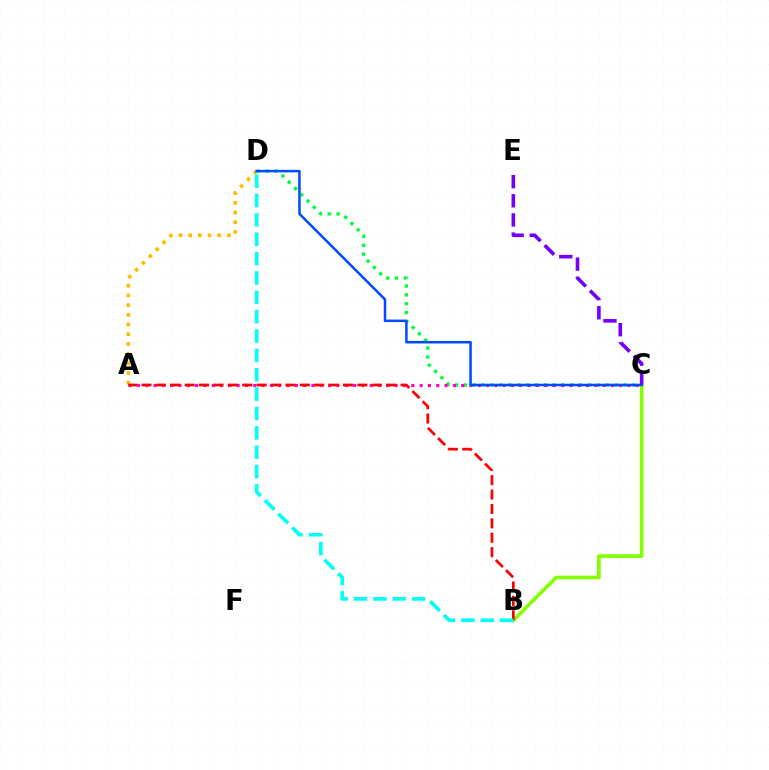{('A', 'D'): [{'color': '#ffbd00', 'line_style': 'dotted', 'thickness': 2.63}], ('C', 'D'): [{'color': '#00ff39', 'line_style': 'dotted', 'thickness': 2.41}, {'color': '#004bff', 'line_style': 'solid', 'thickness': 1.81}], ('A', 'C'): [{'color': '#ff00cf', 'line_style': 'dotted', 'thickness': 2.26}], ('B', 'C'): [{'color': '#84ff00', 'line_style': 'solid', 'thickness': 2.64}], ('C', 'E'): [{'color': '#7200ff', 'line_style': 'dashed', 'thickness': 2.6}], ('A', 'B'): [{'color': '#ff0000', 'line_style': 'dashed', 'thickness': 1.96}], ('B', 'D'): [{'color': '#00fff6', 'line_style': 'dashed', 'thickness': 2.63}]}